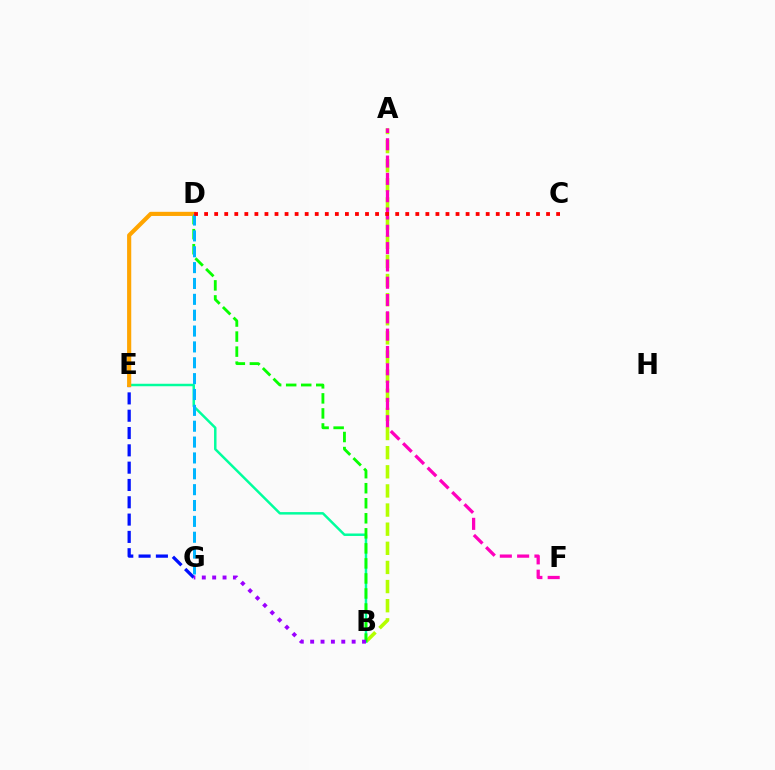{('E', 'G'): [{'color': '#0010ff', 'line_style': 'dashed', 'thickness': 2.35}], ('A', 'B'): [{'color': '#b3ff00', 'line_style': 'dashed', 'thickness': 2.6}], ('A', 'F'): [{'color': '#ff00bd', 'line_style': 'dashed', 'thickness': 2.35}], ('B', 'E'): [{'color': '#00ff9d', 'line_style': 'solid', 'thickness': 1.78}], ('B', 'D'): [{'color': '#08ff00', 'line_style': 'dashed', 'thickness': 2.04}], ('D', 'E'): [{'color': '#ffa500', 'line_style': 'solid', 'thickness': 2.99}], ('D', 'G'): [{'color': '#00b5ff', 'line_style': 'dashed', 'thickness': 2.15}], ('B', 'G'): [{'color': '#9b00ff', 'line_style': 'dotted', 'thickness': 2.82}], ('C', 'D'): [{'color': '#ff0000', 'line_style': 'dotted', 'thickness': 2.73}]}